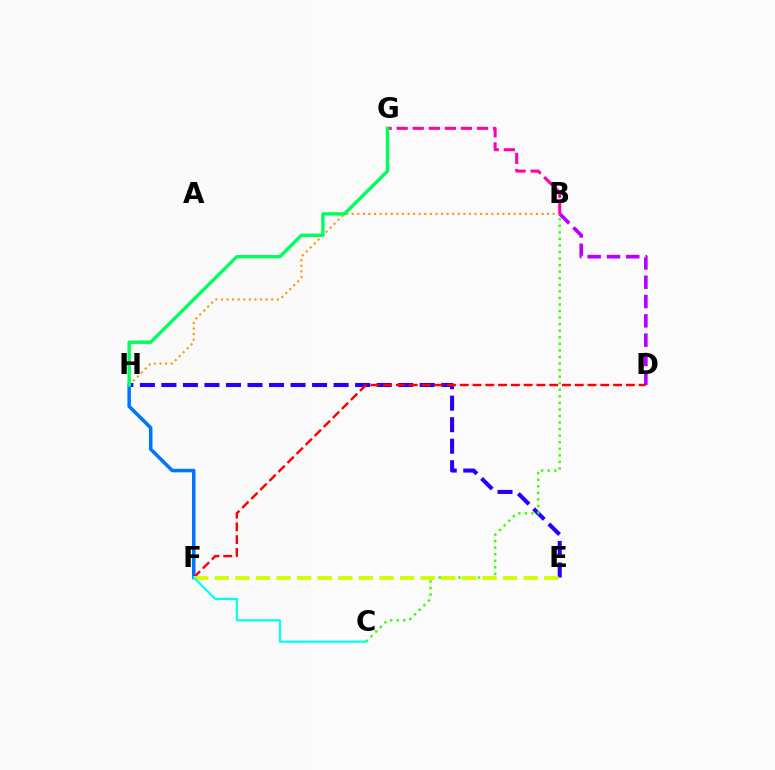{('E', 'H'): [{'color': '#2500ff', 'line_style': 'dashed', 'thickness': 2.92}], ('F', 'H'): [{'color': '#0074ff', 'line_style': 'solid', 'thickness': 2.54}], ('D', 'F'): [{'color': '#ff0000', 'line_style': 'dashed', 'thickness': 1.74}], ('B', 'C'): [{'color': '#3dff00', 'line_style': 'dotted', 'thickness': 1.78}], ('B', 'H'): [{'color': '#ff9400', 'line_style': 'dotted', 'thickness': 1.52}], ('E', 'F'): [{'color': '#d1ff00', 'line_style': 'dashed', 'thickness': 2.8}], ('B', 'D'): [{'color': '#b900ff', 'line_style': 'dashed', 'thickness': 2.62}], ('B', 'G'): [{'color': '#ff00ac', 'line_style': 'dashed', 'thickness': 2.18}], ('C', 'F'): [{'color': '#00fff6', 'line_style': 'solid', 'thickness': 1.57}], ('G', 'H'): [{'color': '#00ff5c', 'line_style': 'solid', 'thickness': 2.44}]}